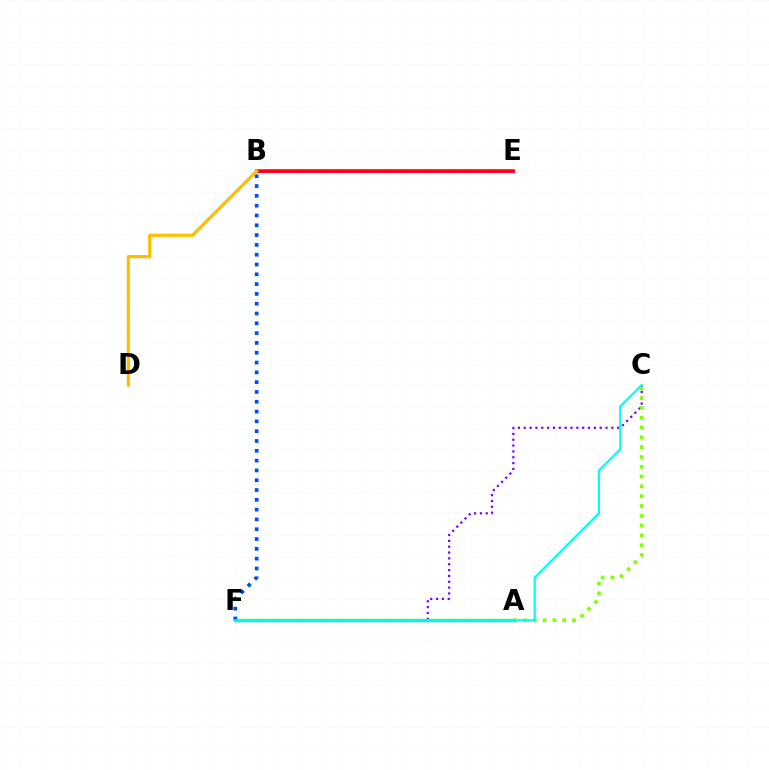{('C', 'F'): [{'color': '#7200ff', 'line_style': 'dotted', 'thickness': 1.59}, {'color': '#00fff6', 'line_style': 'solid', 'thickness': 1.6}], ('A', 'C'): [{'color': '#84ff00', 'line_style': 'dotted', 'thickness': 2.66}], ('B', 'E'): [{'color': '#ff00cf', 'line_style': 'solid', 'thickness': 2.18}, {'color': '#ff0000', 'line_style': 'solid', 'thickness': 2.53}], ('A', 'F'): [{'color': '#00ff39', 'line_style': 'solid', 'thickness': 2.43}], ('B', 'F'): [{'color': '#004bff', 'line_style': 'dotted', 'thickness': 2.66}], ('B', 'D'): [{'color': '#ffbd00', 'line_style': 'solid', 'thickness': 2.31}]}